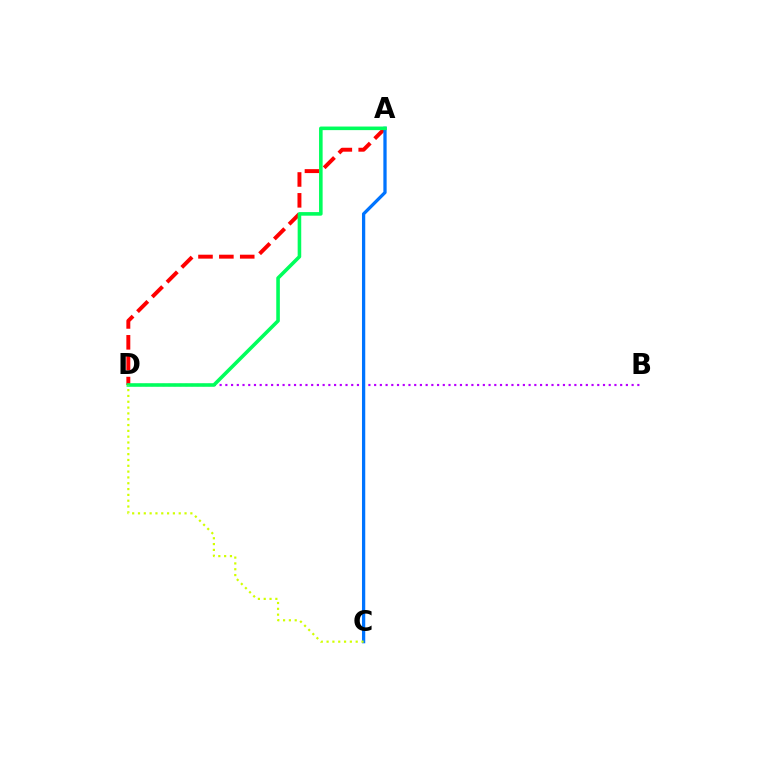{('A', 'D'): [{'color': '#ff0000', 'line_style': 'dashed', 'thickness': 2.84}, {'color': '#00ff5c', 'line_style': 'solid', 'thickness': 2.58}], ('B', 'D'): [{'color': '#b900ff', 'line_style': 'dotted', 'thickness': 1.55}], ('A', 'C'): [{'color': '#0074ff', 'line_style': 'solid', 'thickness': 2.35}], ('C', 'D'): [{'color': '#d1ff00', 'line_style': 'dotted', 'thickness': 1.58}]}